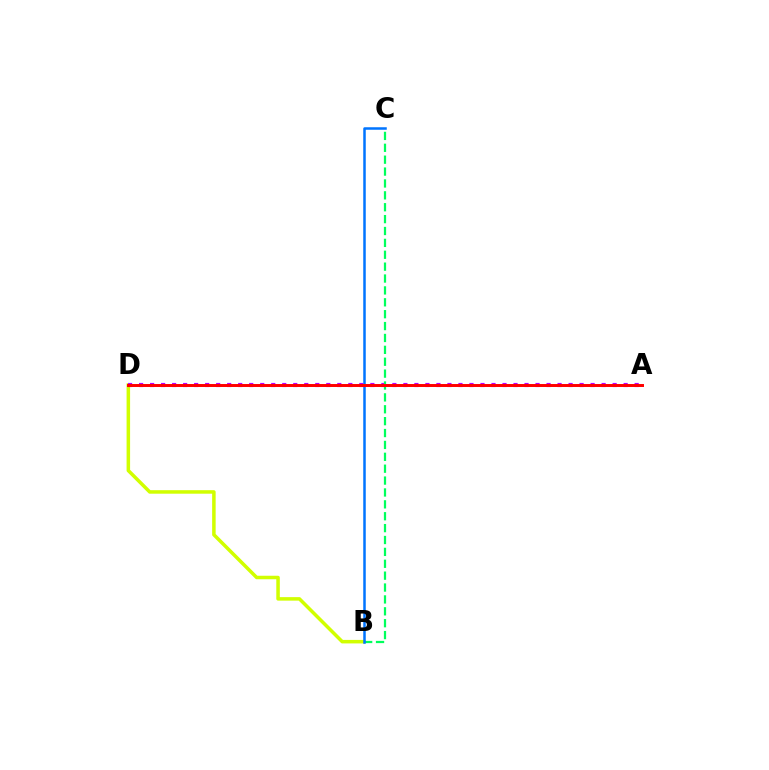{('B', 'D'): [{'color': '#d1ff00', 'line_style': 'solid', 'thickness': 2.53}], ('A', 'D'): [{'color': '#b900ff', 'line_style': 'dotted', 'thickness': 2.99}, {'color': '#ff0000', 'line_style': 'solid', 'thickness': 2.13}], ('B', 'C'): [{'color': '#00ff5c', 'line_style': 'dashed', 'thickness': 1.61}, {'color': '#0074ff', 'line_style': 'solid', 'thickness': 1.81}]}